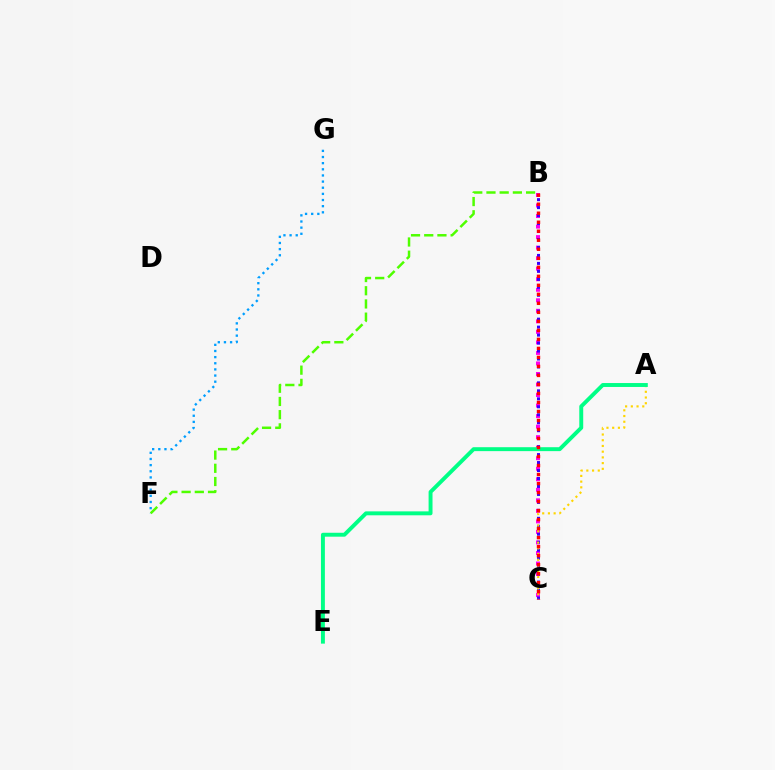{('B', 'C'): [{'color': '#ff00ed', 'line_style': 'dotted', 'thickness': 2.86}, {'color': '#3700ff', 'line_style': 'dotted', 'thickness': 2.16}, {'color': '#ff0000', 'line_style': 'dotted', 'thickness': 2.45}], ('A', 'C'): [{'color': '#ffd500', 'line_style': 'dotted', 'thickness': 1.55}], ('A', 'E'): [{'color': '#00ff86', 'line_style': 'solid', 'thickness': 2.83}], ('F', 'G'): [{'color': '#009eff', 'line_style': 'dotted', 'thickness': 1.67}], ('B', 'F'): [{'color': '#4fff00', 'line_style': 'dashed', 'thickness': 1.79}]}